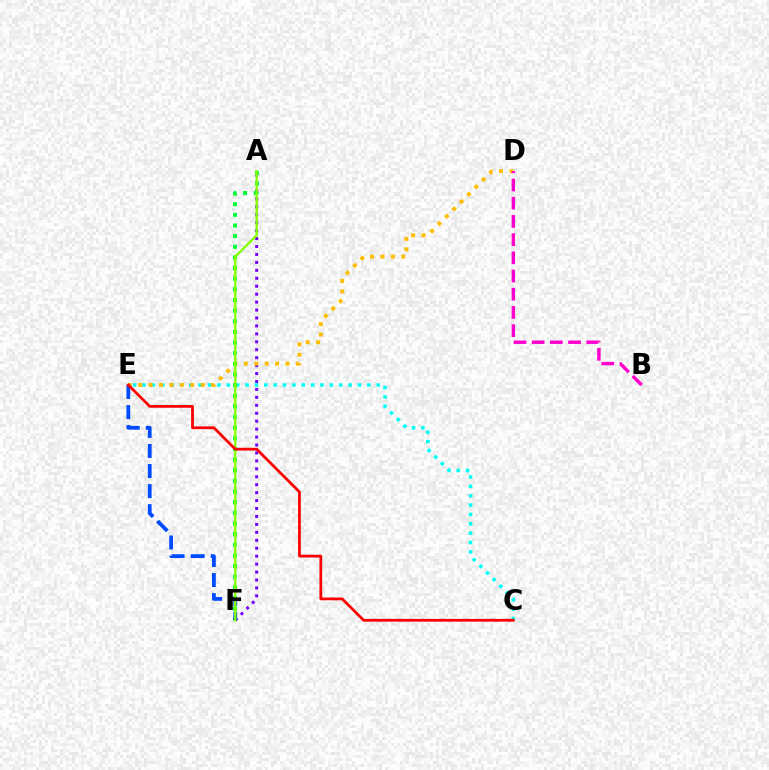{('A', 'F'): [{'color': '#7200ff', 'line_style': 'dotted', 'thickness': 2.16}, {'color': '#00ff39', 'line_style': 'dotted', 'thickness': 2.89}, {'color': '#84ff00', 'line_style': 'solid', 'thickness': 1.7}], ('C', 'E'): [{'color': '#00fff6', 'line_style': 'dotted', 'thickness': 2.55}, {'color': '#ff0000', 'line_style': 'solid', 'thickness': 2.0}], ('D', 'E'): [{'color': '#ffbd00', 'line_style': 'dotted', 'thickness': 2.83}], ('B', 'D'): [{'color': '#ff00cf', 'line_style': 'dashed', 'thickness': 2.47}], ('E', 'F'): [{'color': '#004bff', 'line_style': 'dashed', 'thickness': 2.73}]}